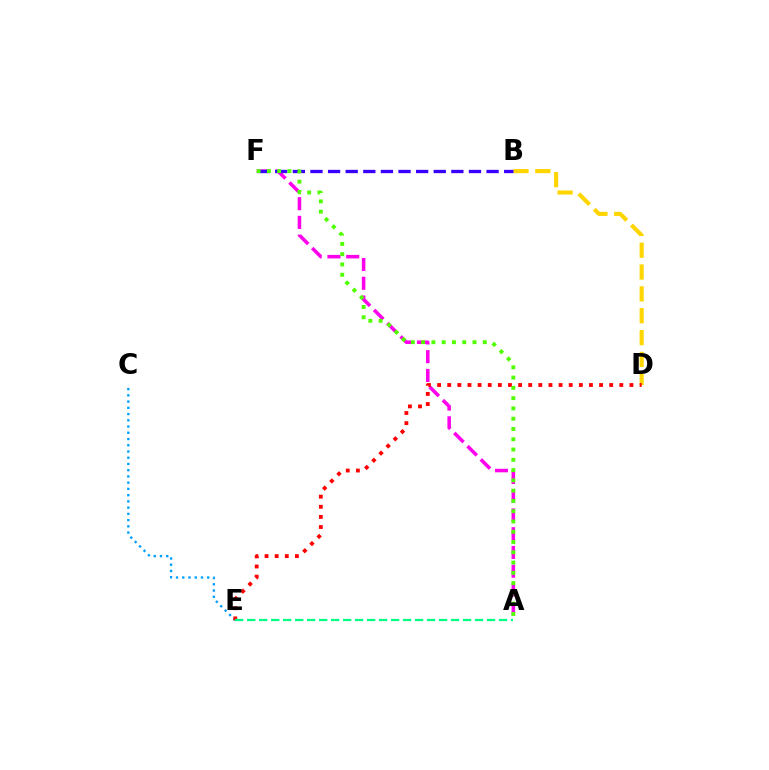{('B', 'D'): [{'color': '#ffd500', 'line_style': 'dashed', 'thickness': 2.97}], ('C', 'E'): [{'color': '#009eff', 'line_style': 'dotted', 'thickness': 1.69}], ('A', 'F'): [{'color': '#ff00ed', 'line_style': 'dashed', 'thickness': 2.55}, {'color': '#4fff00', 'line_style': 'dotted', 'thickness': 2.79}], ('D', 'E'): [{'color': '#ff0000', 'line_style': 'dotted', 'thickness': 2.75}], ('A', 'E'): [{'color': '#00ff86', 'line_style': 'dashed', 'thickness': 1.63}], ('B', 'F'): [{'color': '#3700ff', 'line_style': 'dashed', 'thickness': 2.39}]}